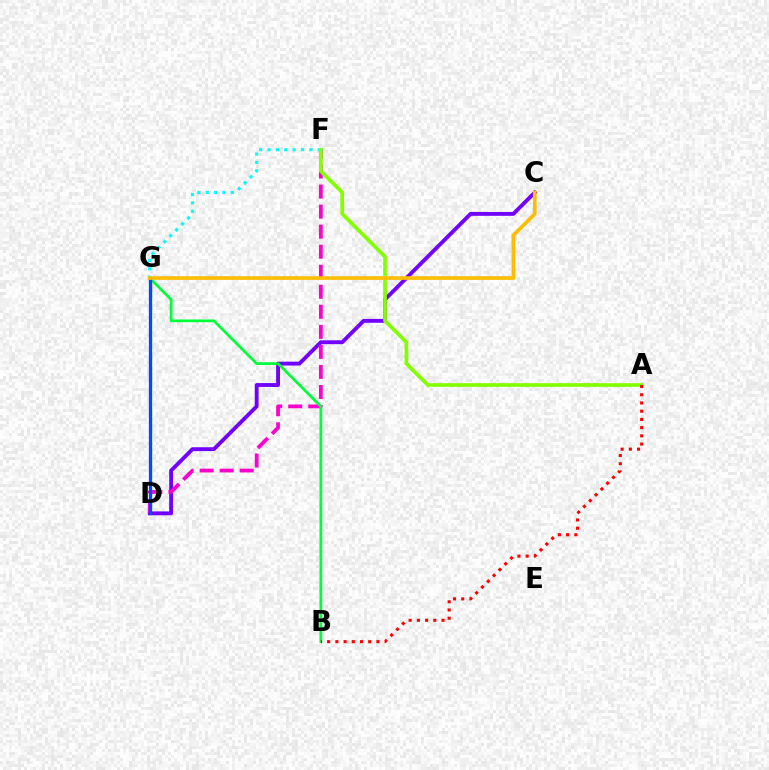{('C', 'D'): [{'color': '#7200ff', 'line_style': 'solid', 'thickness': 2.78}], ('D', 'F'): [{'color': '#ff00cf', 'line_style': 'dashed', 'thickness': 2.72}], ('F', 'G'): [{'color': '#00fff6', 'line_style': 'dotted', 'thickness': 2.27}], ('B', 'G'): [{'color': '#00ff39', 'line_style': 'solid', 'thickness': 1.97}], ('A', 'F'): [{'color': '#84ff00', 'line_style': 'solid', 'thickness': 2.66}], ('D', 'G'): [{'color': '#004bff', 'line_style': 'solid', 'thickness': 2.38}], ('A', 'B'): [{'color': '#ff0000', 'line_style': 'dotted', 'thickness': 2.23}], ('C', 'G'): [{'color': '#ffbd00', 'line_style': 'solid', 'thickness': 2.62}]}